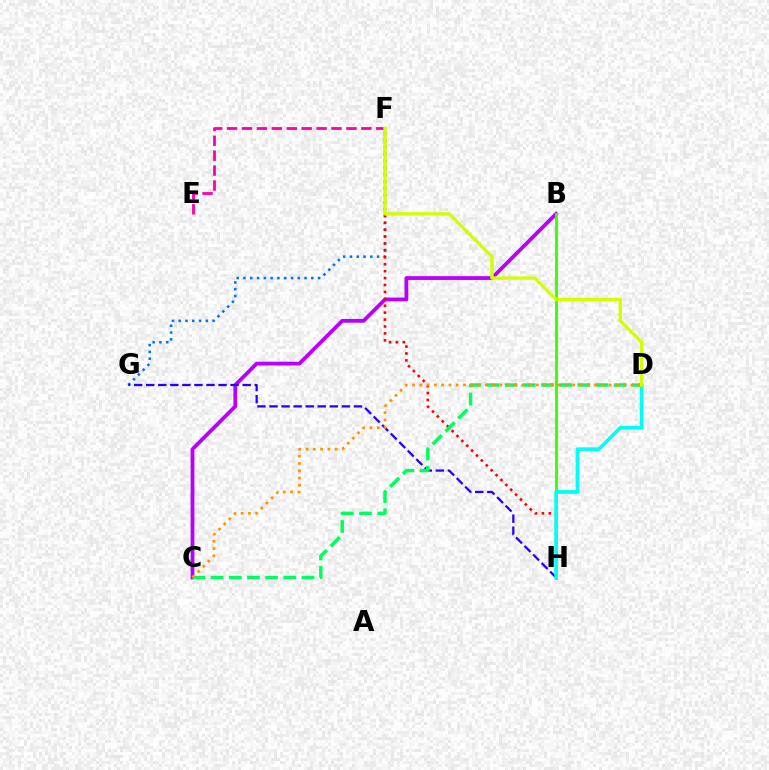{('B', 'C'): [{'color': '#b900ff', 'line_style': 'solid', 'thickness': 2.73}], ('F', 'G'): [{'color': '#0074ff', 'line_style': 'dotted', 'thickness': 1.84}], ('B', 'H'): [{'color': '#3dff00', 'line_style': 'solid', 'thickness': 2.09}], ('G', 'H'): [{'color': '#2500ff', 'line_style': 'dashed', 'thickness': 1.64}], ('F', 'H'): [{'color': '#ff0000', 'line_style': 'dotted', 'thickness': 1.88}], ('E', 'F'): [{'color': '#ff00ac', 'line_style': 'dashed', 'thickness': 2.03}], ('C', 'D'): [{'color': '#00ff5c', 'line_style': 'dashed', 'thickness': 2.47}, {'color': '#ff9400', 'line_style': 'dotted', 'thickness': 1.98}], ('D', 'H'): [{'color': '#00fff6', 'line_style': 'solid', 'thickness': 2.65}], ('D', 'F'): [{'color': '#d1ff00', 'line_style': 'solid', 'thickness': 2.4}]}